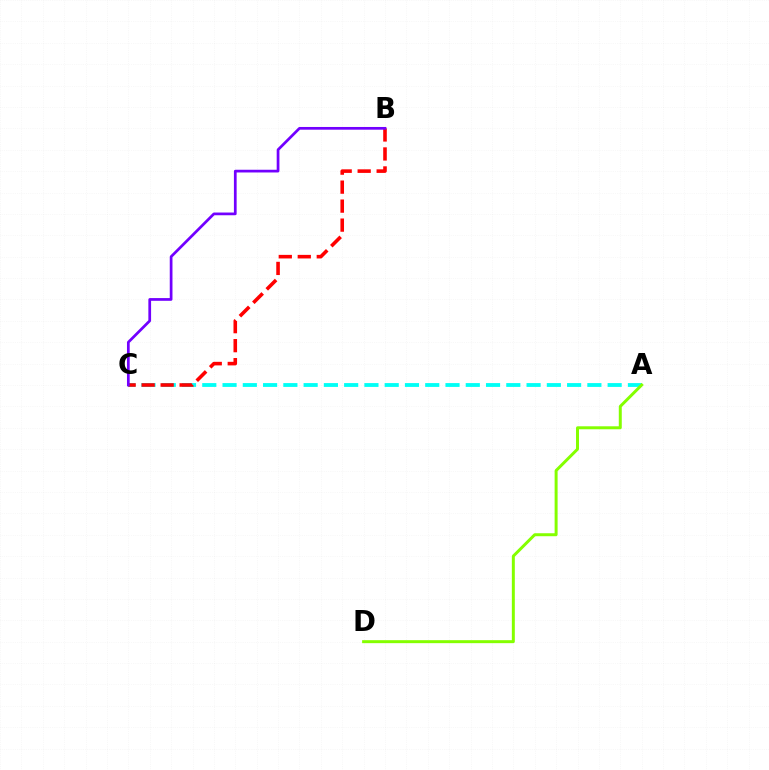{('A', 'C'): [{'color': '#00fff6', 'line_style': 'dashed', 'thickness': 2.75}], ('B', 'C'): [{'color': '#ff0000', 'line_style': 'dashed', 'thickness': 2.58}, {'color': '#7200ff', 'line_style': 'solid', 'thickness': 1.96}], ('A', 'D'): [{'color': '#84ff00', 'line_style': 'solid', 'thickness': 2.14}]}